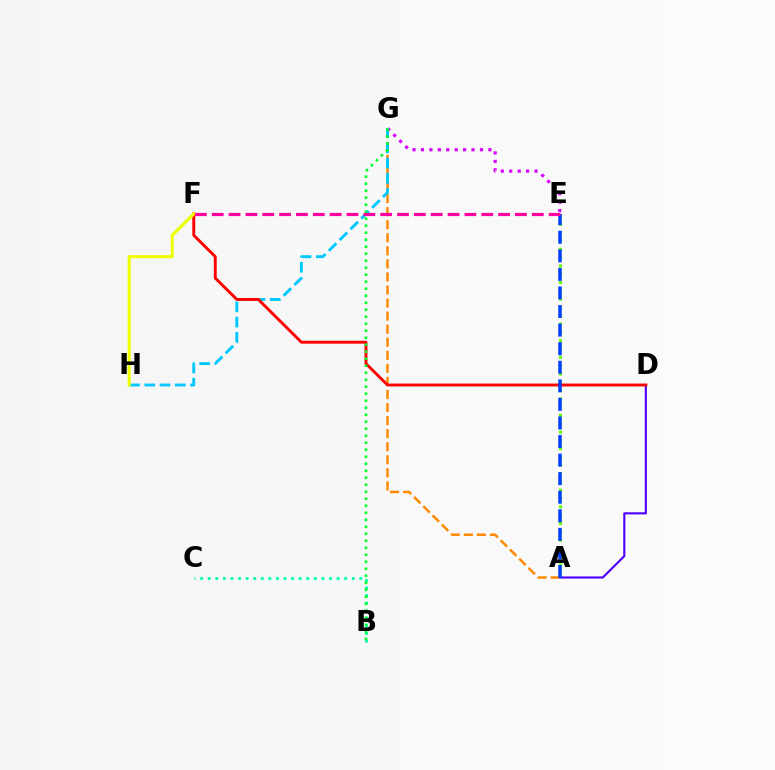{('A', 'D'): [{'color': '#4f00ff', 'line_style': 'solid', 'thickness': 1.53}], ('E', 'G'): [{'color': '#d600ff', 'line_style': 'dotted', 'thickness': 2.29}], ('A', 'G'): [{'color': '#ff8800', 'line_style': 'dashed', 'thickness': 1.77}], ('A', 'E'): [{'color': '#66ff00', 'line_style': 'dotted', 'thickness': 2.26}, {'color': '#003fff', 'line_style': 'dashed', 'thickness': 2.52}], ('G', 'H'): [{'color': '#00c7ff', 'line_style': 'dashed', 'thickness': 2.07}], ('B', 'C'): [{'color': '#00ffaf', 'line_style': 'dotted', 'thickness': 2.06}], ('D', 'F'): [{'color': '#ff0000', 'line_style': 'solid', 'thickness': 2.09}], ('B', 'G'): [{'color': '#00ff27', 'line_style': 'dotted', 'thickness': 1.9}], ('F', 'H'): [{'color': '#eeff00', 'line_style': 'solid', 'thickness': 2.23}], ('E', 'F'): [{'color': '#ff00a0', 'line_style': 'dashed', 'thickness': 2.29}]}